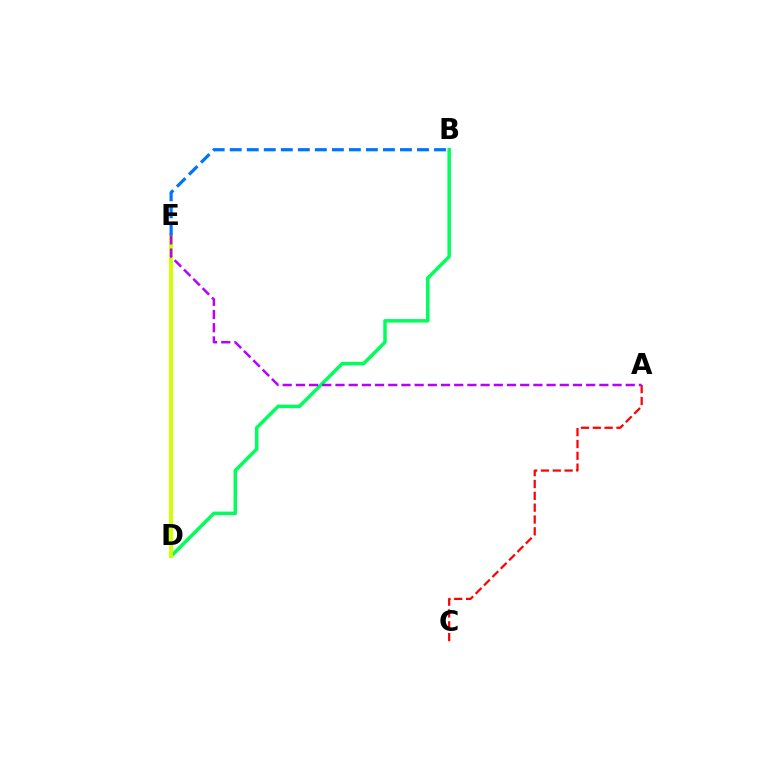{('B', 'D'): [{'color': '#00ff5c', 'line_style': 'solid', 'thickness': 2.52}], ('D', 'E'): [{'color': '#d1ff00', 'line_style': 'solid', 'thickness': 2.85}], ('A', 'C'): [{'color': '#ff0000', 'line_style': 'dashed', 'thickness': 1.61}], ('A', 'E'): [{'color': '#b900ff', 'line_style': 'dashed', 'thickness': 1.79}], ('B', 'E'): [{'color': '#0074ff', 'line_style': 'dashed', 'thickness': 2.31}]}